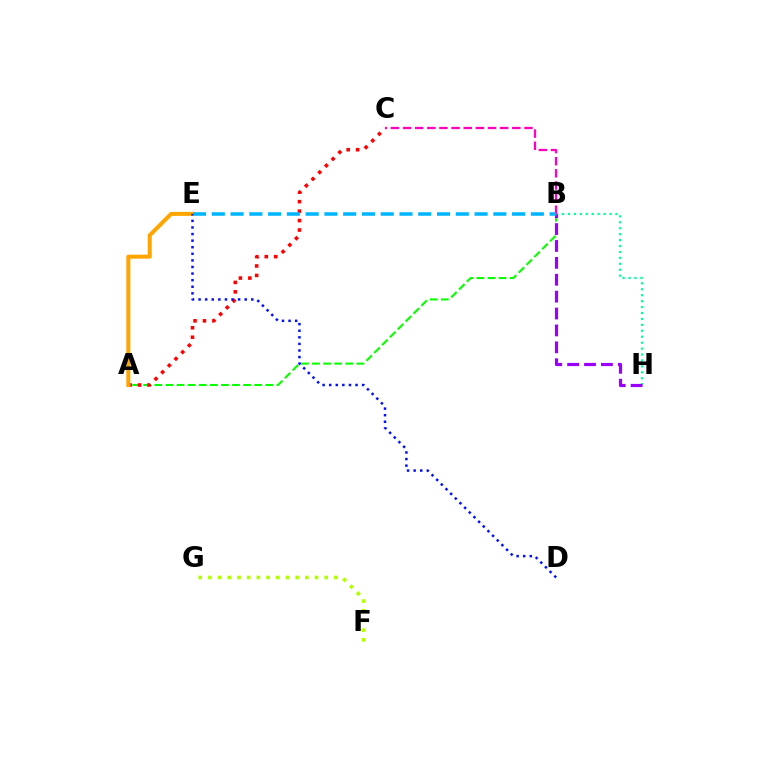{('B', 'H'): [{'color': '#00ff9d', 'line_style': 'dotted', 'thickness': 1.61}, {'color': '#9b00ff', 'line_style': 'dashed', 'thickness': 2.3}], ('A', 'B'): [{'color': '#08ff00', 'line_style': 'dashed', 'thickness': 1.51}], ('B', 'C'): [{'color': '#ff00bd', 'line_style': 'dashed', 'thickness': 1.65}], ('A', 'C'): [{'color': '#ff0000', 'line_style': 'dotted', 'thickness': 2.57}], ('A', 'E'): [{'color': '#ffa500', 'line_style': 'solid', 'thickness': 2.89}], ('D', 'E'): [{'color': '#0010ff', 'line_style': 'dotted', 'thickness': 1.79}], ('F', 'G'): [{'color': '#b3ff00', 'line_style': 'dotted', 'thickness': 2.63}], ('B', 'E'): [{'color': '#00b5ff', 'line_style': 'dashed', 'thickness': 2.55}]}